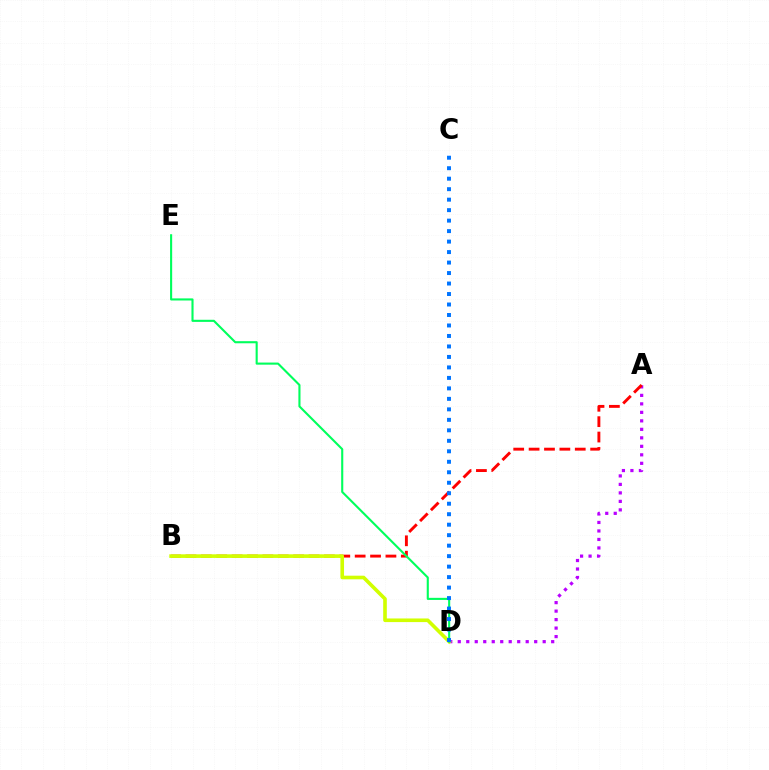{('A', 'D'): [{'color': '#b900ff', 'line_style': 'dotted', 'thickness': 2.31}], ('A', 'B'): [{'color': '#ff0000', 'line_style': 'dashed', 'thickness': 2.09}], ('B', 'D'): [{'color': '#d1ff00', 'line_style': 'solid', 'thickness': 2.61}], ('D', 'E'): [{'color': '#00ff5c', 'line_style': 'solid', 'thickness': 1.52}], ('C', 'D'): [{'color': '#0074ff', 'line_style': 'dotted', 'thickness': 2.85}]}